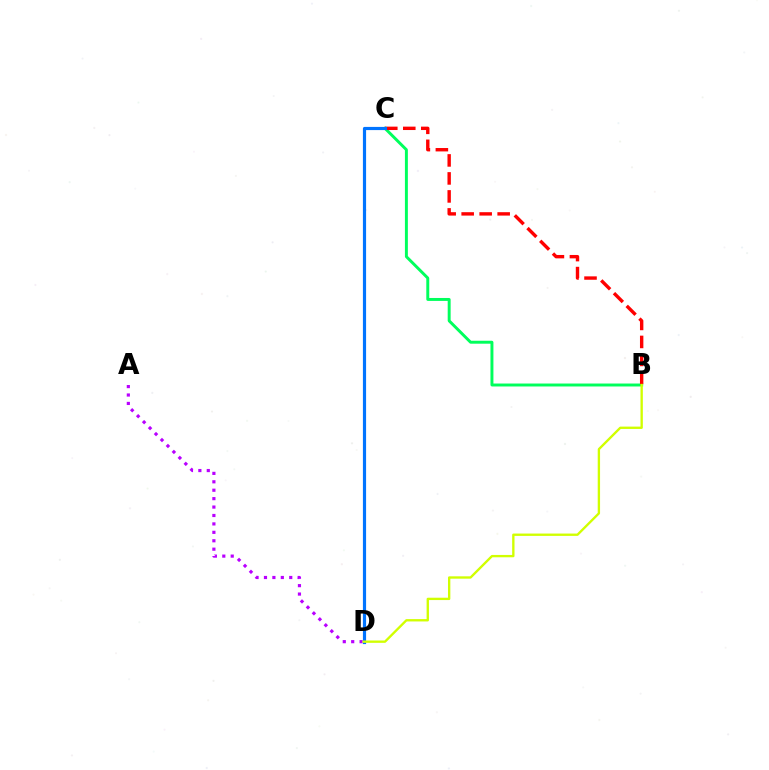{('A', 'D'): [{'color': '#b900ff', 'line_style': 'dotted', 'thickness': 2.29}], ('B', 'C'): [{'color': '#00ff5c', 'line_style': 'solid', 'thickness': 2.12}, {'color': '#ff0000', 'line_style': 'dashed', 'thickness': 2.44}], ('C', 'D'): [{'color': '#0074ff', 'line_style': 'solid', 'thickness': 2.29}], ('B', 'D'): [{'color': '#d1ff00', 'line_style': 'solid', 'thickness': 1.69}]}